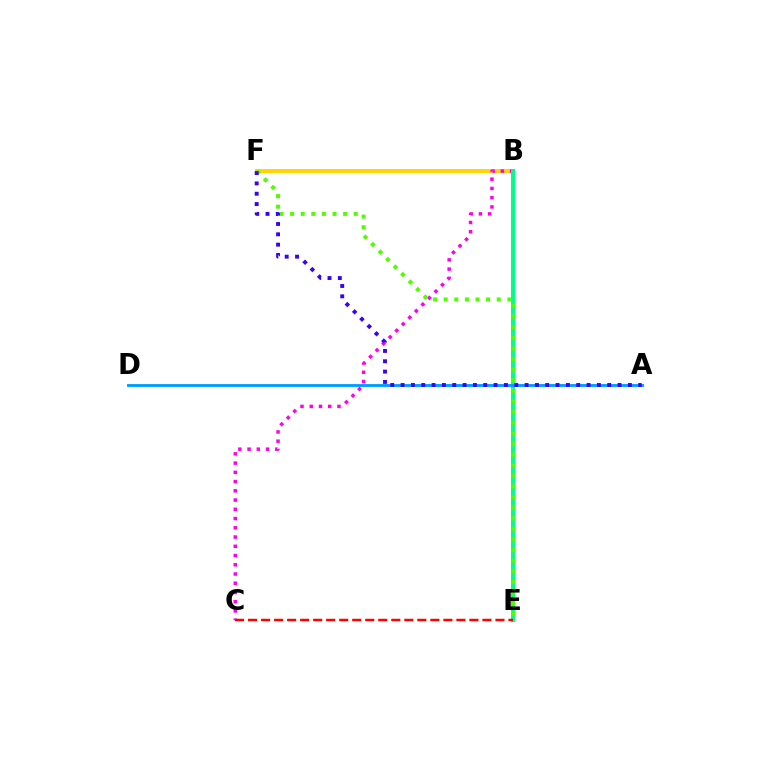{('B', 'F'): [{'color': '#ffd500', 'line_style': 'solid', 'thickness': 2.85}], ('B', 'C'): [{'color': '#ff00ed', 'line_style': 'dotted', 'thickness': 2.51}], ('B', 'E'): [{'color': '#00ff86', 'line_style': 'solid', 'thickness': 2.87}], ('A', 'D'): [{'color': '#009eff', 'line_style': 'solid', 'thickness': 2.07}], ('C', 'E'): [{'color': '#ff0000', 'line_style': 'dashed', 'thickness': 1.77}], ('E', 'F'): [{'color': '#4fff00', 'line_style': 'dotted', 'thickness': 2.88}], ('A', 'F'): [{'color': '#3700ff', 'line_style': 'dotted', 'thickness': 2.81}]}